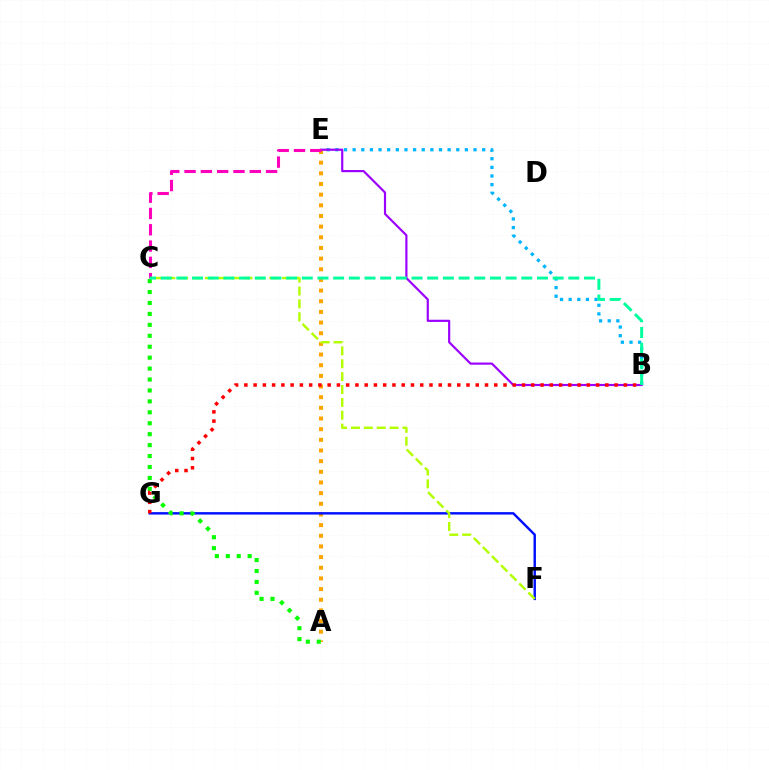{('B', 'E'): [{'color': '#00b5ff', 'line_style': 'dotted', 'thickness': 2.35}, {'color': '#9b00ff', 'line_style': 'solid', 'thickness': 1.57}], ('A', 'E'): [{'color': '#ffa500', 'line_style': 'dotted', 'thickness': 2.9}], ('F', 'G'): [{'color': '#0010ff', 'line_style': 'solid', 'thickness': 1.75}], ('A', 'C'): [{'color': '#08ff00', 'line_style': 'dotted', 'thickness': 2.97}], ('C', 'F'): [{'color': '#b3ff00', 'line_style': 'dashed', 'thickness': 1.75}], ('C', 'E'): [{'color': '#ff00bd', 'line_style': 'dashed', 'thickness': 2.21}], ('B', 'G'): [{'color': '#ff0000', 'line_style': 'dotted', 'thickness': 2.51}], ('B', 'C'): [{'color': '#00ff9d', 'line_style': 'dashed', 'thickness': 2.13}]}